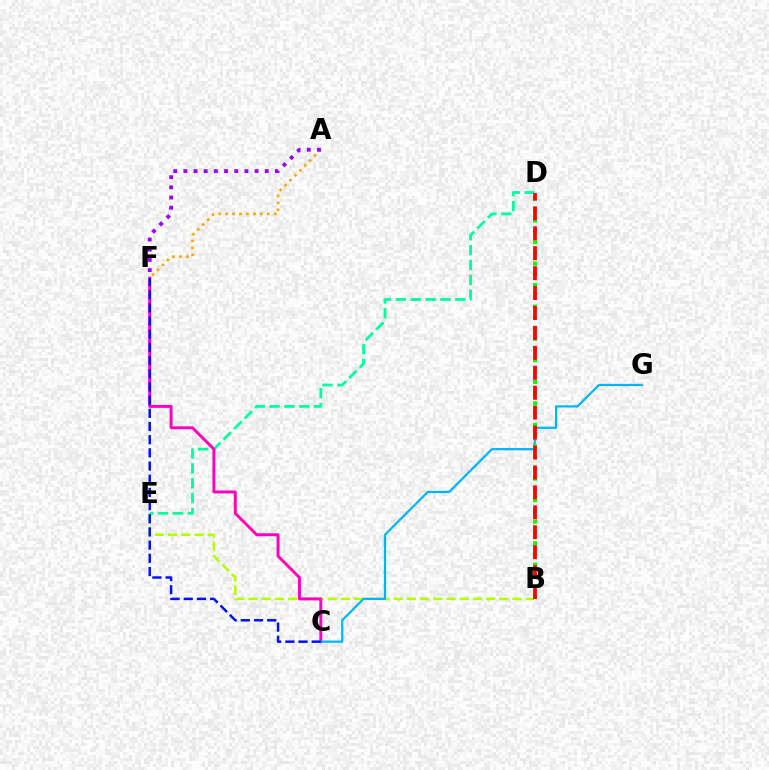{('A', 'F'): [{'color': '#ffa500', 'line_style': 'dotted', 'thickness': 1.89}, {'color': '#9b00ff', 'line_style': 'dotted', 'thickness': 2.76}], ('B', 'E'): [{'color': '#b3ff00', 'line_style': 'dashed', 'thickness': 1.79}], ('D', 'E'): [{'color': '#00ff9d', 'line_style': 'dashed', 'thickness': 2.02}], ('C', 'F'): [{'color': '#ff00bd', 'line_style': 'solid', 'thickness': 2.12}, {'color': '#0010ff', 'line_style': 'dashed', 'thickness': 1.79}], ('C', 'G'): [{'color': '#00b5ff', 'line_style': 'solid', 'thickness': 1.61}], ('B', 'D'): [{'color': '#08ff00', 'line_style': 'dotted', 'thickness': 2.92}, {'color': '#ff0000', 'line_style': 'dashed', 'thickness': 2.71}]}